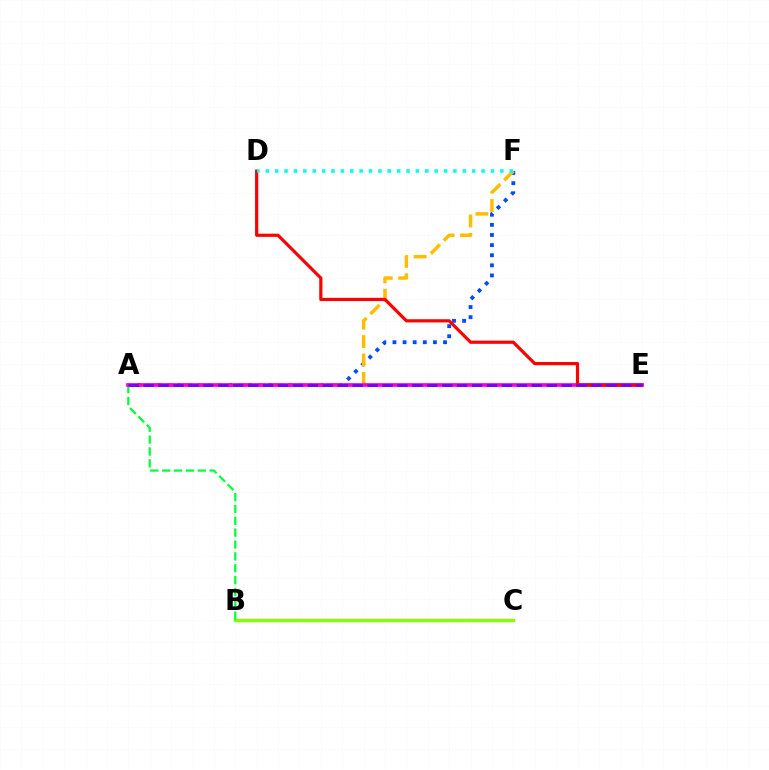{('B', 'C'): [{'color': '#84ff00', 'line_style': 'solid', 'thickness': 2.48}], ('A', 'F'): [{'color': '#004bff', 'line_style': 'dotted', 'thickness': 2.75}, {'color': '#ffbd00', 'line_style': 'dashed', 'thickness': 2.5}], ('A', 'B'): [{'color': '#00ff39', 'line_style': 'dashed', 'thickness': 1.61}], ('A', 'E'): [{'color': '#ff00cf', 'line_style': 'solid', 'thickness': 2.65}, {'color': '#7200ff', 'line_style': 'dashed', 'thickness': 2.03}], ('D', 'E'): [{'color': '#ff0000', 'line_style': 'solid', 'thickness': 2.3}], ('D', 'F'): [{'color': '#00fff6', 'line_style': 'dotted', 'thickness': 2.55}]}